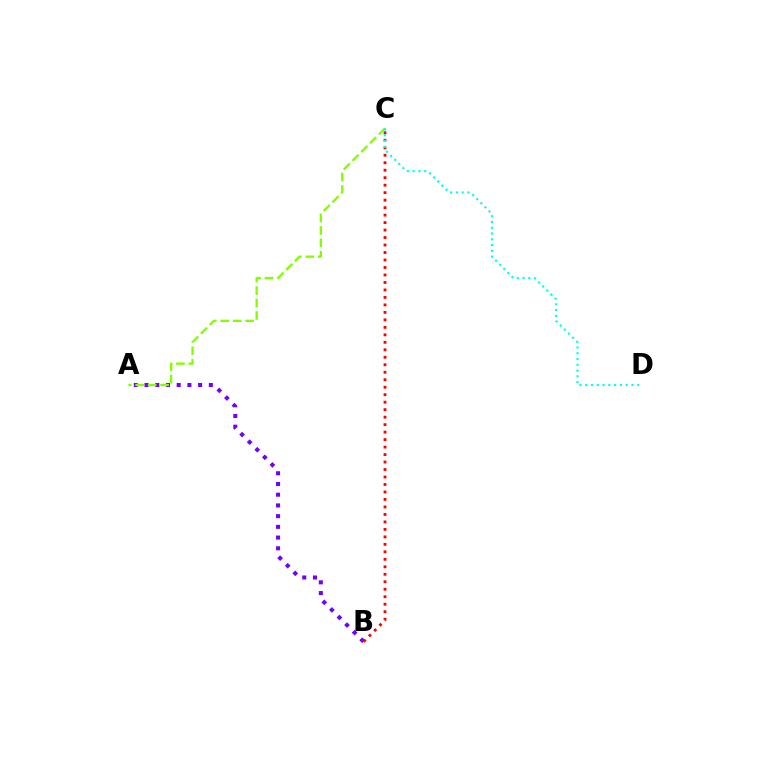{('A', 'B'): [{'color': '#7200ff', 'line_style': 'dotted', 'thickness': 2.91}], ('B', 'C'): [{'color': '#ff0000', 'line_style': 'dotted', 'thickness': 2.03}], ('A', 'C'): [{'color': '#84ff00', 'line_style': 'dashed', 'thickness': 1.69}], ('C', 'D'): [{'color': '#00fff6', 'line_style': 'dotted', 'thickness': 1.57}]}